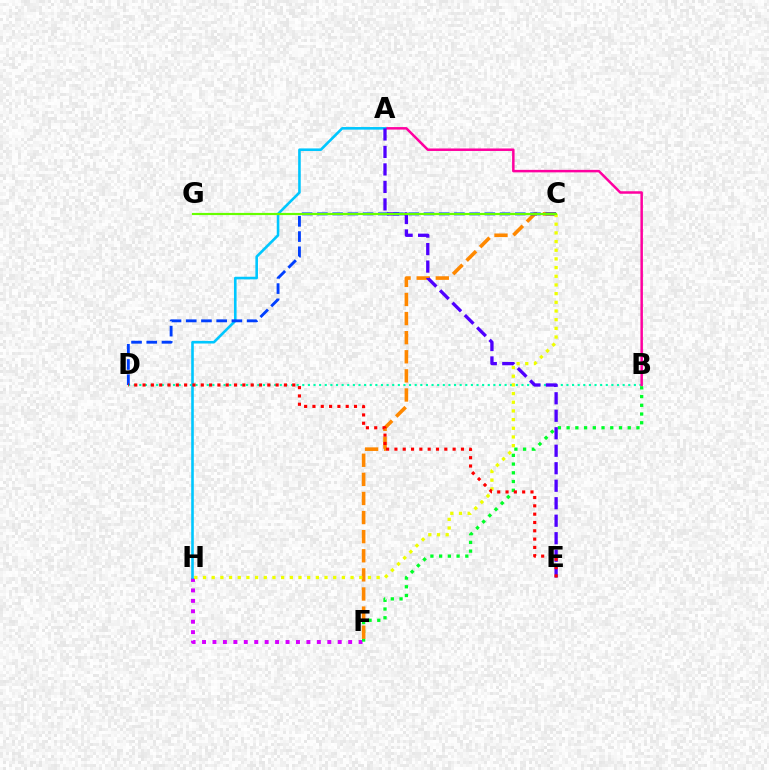{('B', 'D'): [{'color': '#00ffaf', 'line_style': 'dotted', 'thickness': 1.53}], ('A', 'B'): [{'color': '#ff00a0', 'line_style': 'solid', 'thickness': 1.8}], ('F', 'H'): [{'color': '#d600ff', 'line_style': 'dotted', 'thickness': 2.84}], ('B', 'F'): [{'color': '#00ff27', 'line_style': 'dotted', 'thickness': 2.37}], ('A', 'H'): [{'color': '#00c7ff', 'line_style': 'solid', 'thickness': 1.88}], ('C', 'F'): [{'color': '#ff8800', 'line_style': 'dashed', 'thickness': 2.6}], ('A', 'E'): [{'color': '#4f00ff', 'line_style': 'dashed', 'thickness': 2.38}], ('C', 'D'): [{'color': '#003fff', 'line_style': 'dashed', 'thickness': 2.07}], ('C', 'H'): [{'color': '#eeff00', 'line_style': 'dotted', 'thickness': 2.36}], ('C', 'G'): [{'color': '#66ff00', 'line_style': 'solid', 'thickness': 1.57}], ('D', 'E'): [{'color': '#ff0000', 'line_style': 'dotted', 'thickness': 2.26}]}